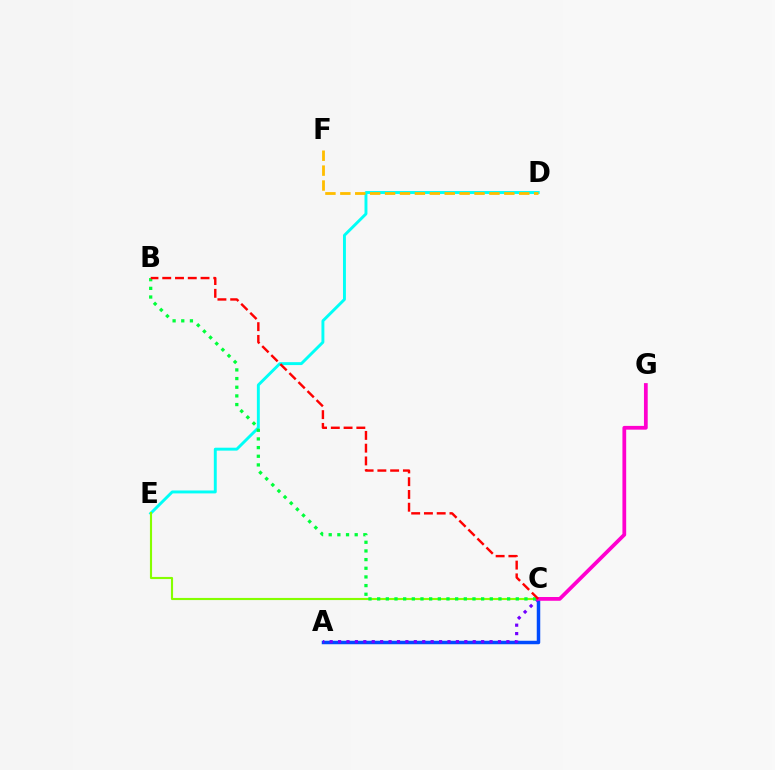{('A', 'C'): [{'color': '#004bff', 'line_style': 'solid', 'thickness': 2.51}, {'color': '#7200ff', 'line_style': 'dotted', 'thickness': 2.29}], ('D', 'E'): [{'color': '#00fff6', 'line_style': 'solid', 'thickness': 2.1}], ('C', 'E'): [{'color': '#84ff00', 'line_style': 'solid', 'thickness': 1.54}], ('C', 'G'): [{'color': '#ff00cf', 'line_style': 'solid', 'thickness': 2.71}], ('B', 'C'): [{'color': '#00ff39', 'line_style': 'dotted', 'thickness': 2.35}, {'color': '#ff0000', 'line_style': 'dashed', 'thickness': 1.73}], ('D', 'F'): [{'color': '#ffbd00', 'line_style': 'dashed', 'thickness': 2.03}]}